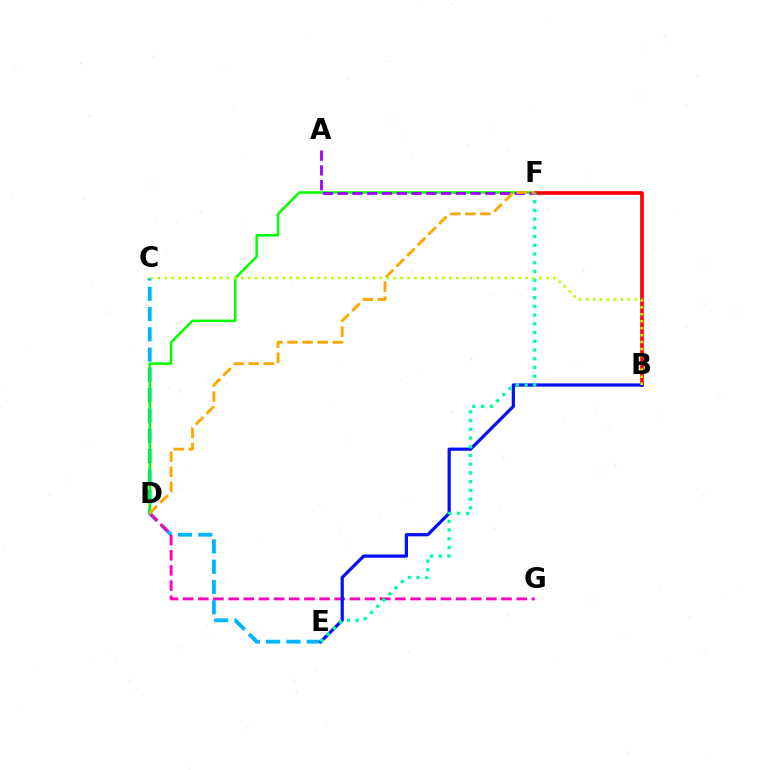{('C', 'E'): [{'color': '#00b5ff', 'line_style': 'dashed', 'thickness': 2.76}], ('D', 'G'): [{'color': '#ff00bd', 'line_style': 'dashed', 'thickness': 2.06}], ('D', 'F'): [{'color': '#08ff00', 'line_style': 'solid', 'thickness': 1.82}, {'color': '#ffa500', 'line_style': 'dashed', 'thickness': 2.05}], ('A', 'F'): [{'color': '#9b00ff', 'line_style': 'dashed', 'thickness': 2.01}], ('B', 'F'): [{'color': '#ff0000', 'line_style': 'solid', 'thickness': 2.65}], ('B', 'E'): [{'color': '#0010ff', 'line_style': 'solid', 'thickness': 2.32}], ('E', 'F'): [{'color': '#00ff9d', 'line_style': 'dotted', 'thickness': 2.37}], ('B', 'C'): [{'color': '#b3ff00', 'line_style': 'dotted', 'thickness': 1.89}]}